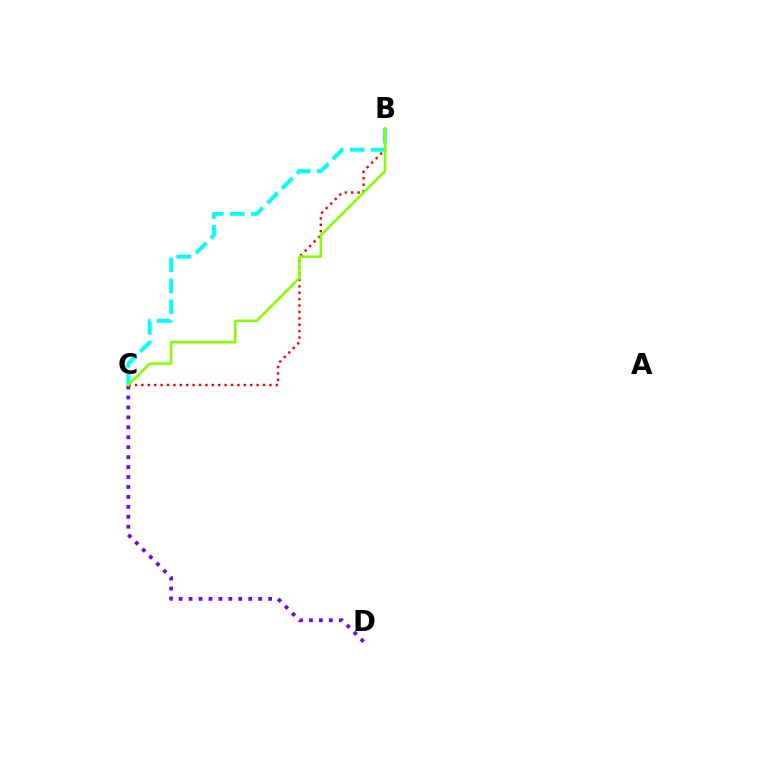{('C', 'D'): [{'color': '#7200ff', 'line_style': 'dotted', 'thickness': 2.7}], ('B', 'C'): [{'color': '#ff0000', 'line_style': 'dotted', 'thickness': 1.74}, {'color': '#00fff6', 'line_style': 'dashed', 'thickness': 2.84}, {'color': '#84ff00', 'line_style': 'solid', 'thickness': 1.84}]}